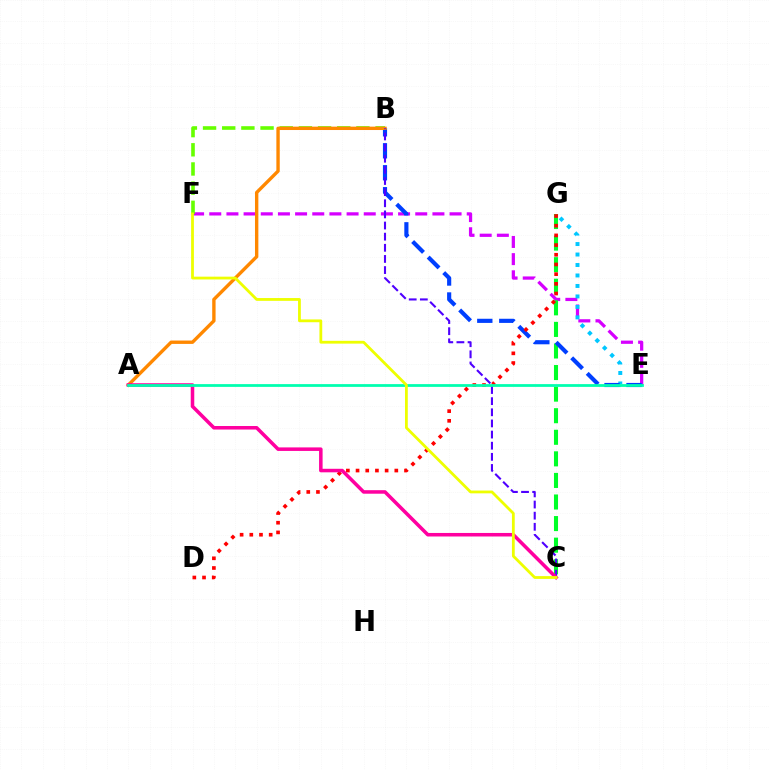{('E', 'F'): [{'color': '#d600ff', 'line_style': 'dashed', 'thickness': 2.33}], ('C', 'G'): [{'color': '#00ff27', 'line_style': 'dashed', 'thickness': 2.93}], ('E', 'G'): [{'color': '#00c7ff', 'line_style': 'dotted', 'thickness': 2.85}], ('B', 'E'): [{'color': '#003fff', 'line_style': 'dashed', 'thickness': 2.98}], ('B', 'F'): [{'color': '#66ff00', 'line_style': 'dashed', 'thickness': 2.6}], ('A', 'B'): [{'color': '#ff8800', 'line_style': 'solid', 'thickness': 2.43}], ('B', 'C'): [{'color': '#4f00ff', 'line_style': 'dashed', 'thickness': 1.51}], ('D', 'G'): [{'color': '#ff0000', 'line_style': 'dotted', 'thickness': 2.63}], ('A', 'C'): [{'color': '#ff00a0', 'line_style': 'solid', 'thickness': 2.54}], ('A', 'E'): [{'color': '#00ffaf', 'line_style': 'solid', 'thickness': 1.99}], ('C', 'F'): [{'color': '#eeff00', 'line_style': 'solid', 'thickness': 2.01}]}